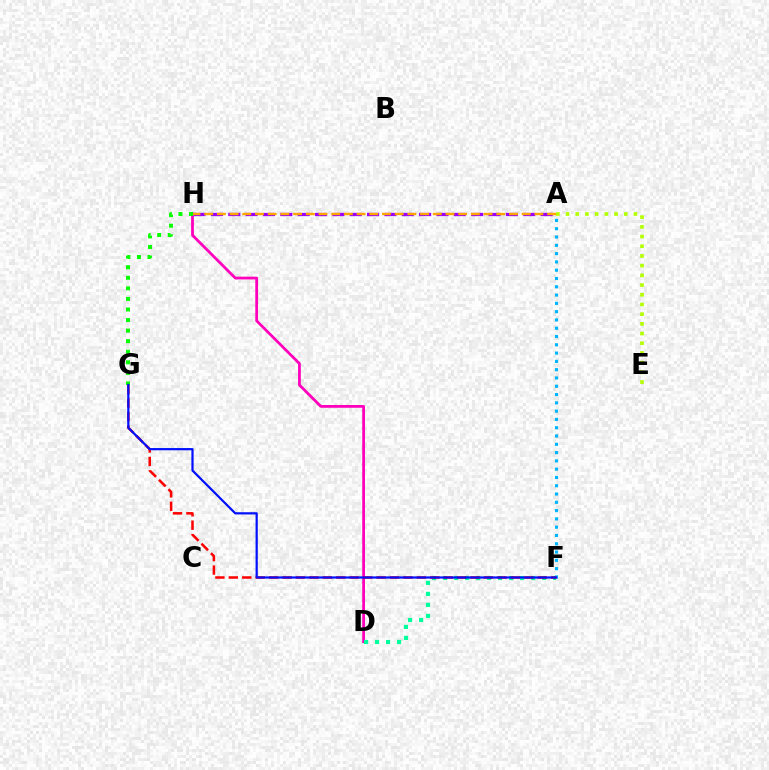{('D', 'H'): [{'color': '#ff00bd', 'line_style': 'solid', 'thickness': 1.99}], ('A', 'E'): [{'color': '#b3ff00', 'line_style': 'dotted', 'thickness': 2.64}], ('A', 'F'): [{'color': '#00b5ff', 'line_style': 'dotted', 'thickness': 2.25}], ('A', 'H'): [{'color': '#9b00ff', 'line_style': 'dashed', 'thickness': 2.36}, {'color': '#ffa500', 'line_style': 'dashed', 'thickness': 1.73}], ('D', 'F'): [{'color': '#00ff9d', 'line_style': 'dotted', 'thickness': 2.99}], ('F', 'G'): [{'color': '#ff0000', 'line_style': 'dashed', 'thickness': 1.82}, {'color': '#0010ff', 'line_style': 'solid', 'thickness': 1.6}], ('G', 'H'): [{'color': '#08ff00', 'line_style': 'dotted', 'thickness': 2.87}]}